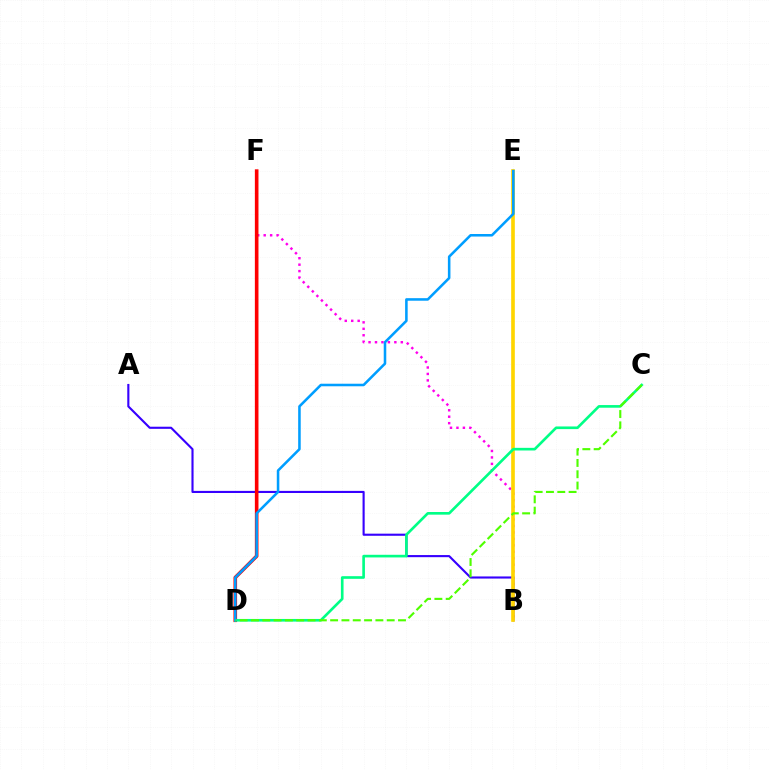{('B', 'F'): [{'color': '#ff00ed', 'line_style': 'dotted', 'thickness': 1.75}], ('A', 'B'): [{'color': '#3700ff', 'line_style': 'solid', 'thickness': 1.53}], ('B', 'E'): [{'color': '#ffd500', 'line_style': 'solid', 'thickness': 2.63}], ('D', 'F'): [{'color': '#ff0000', 'line_style': 'solid', 'thickness': 2.6}], ('C', 'D'): [{'color': '#00ff86', 'line_style': 'solid', 'thickness': 1.91}, {'color': '#4fff00', 'line_style': 'dashed', 'thickness': 1.54}], ('D', 'E'): [{'color': '#009eff', 'line_style': 'solid', 'thickness': 1.84}]}